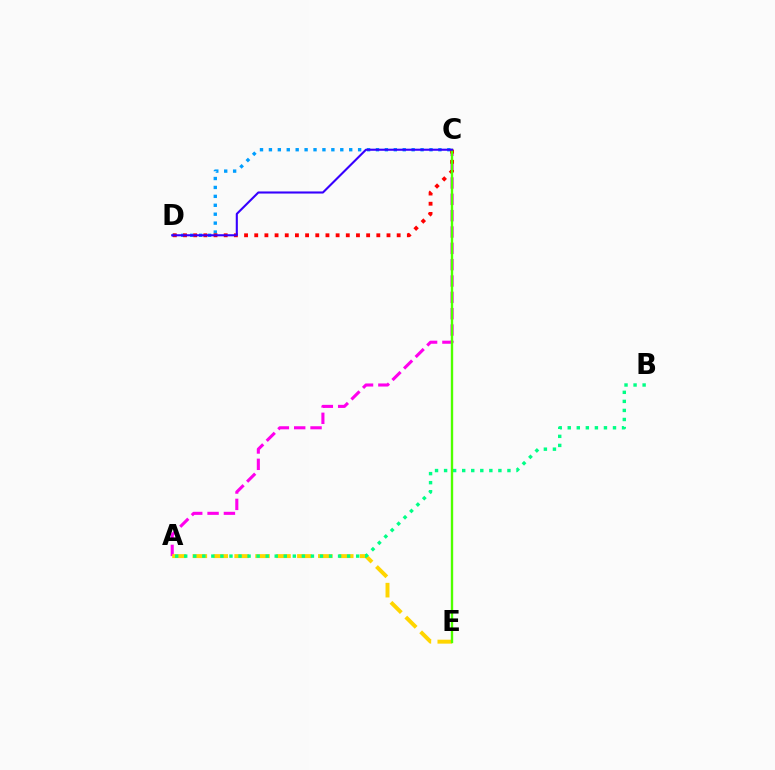{('A', 'C'): [{'color': '#ff00ed', 'line_style': 'dashed', 'thickness': 2.22}], ('C', 'D'): [{'color': '#009eff', 'line_style': 'dotted', 'thickness': 2.42}, {'color': '#ff0000', 'line_style': 'dotted', 'thickness': 2.76}, {'color': '#3700ff', 'line_style': 'solid', 'thickness': 1.51}], ('A', 'E'): [{'color': '#ffd500', 'line_style': 'dashed', 'thickness': 2.84}], ('A', 'B'): [{'color': '#00ff86', 'line_style': 'dotted', 'thickness': 2.46}], ('C', 'E'): [{'color': '#4fff00', 'line_style': 'solid', 'thickness': 1.71}]}